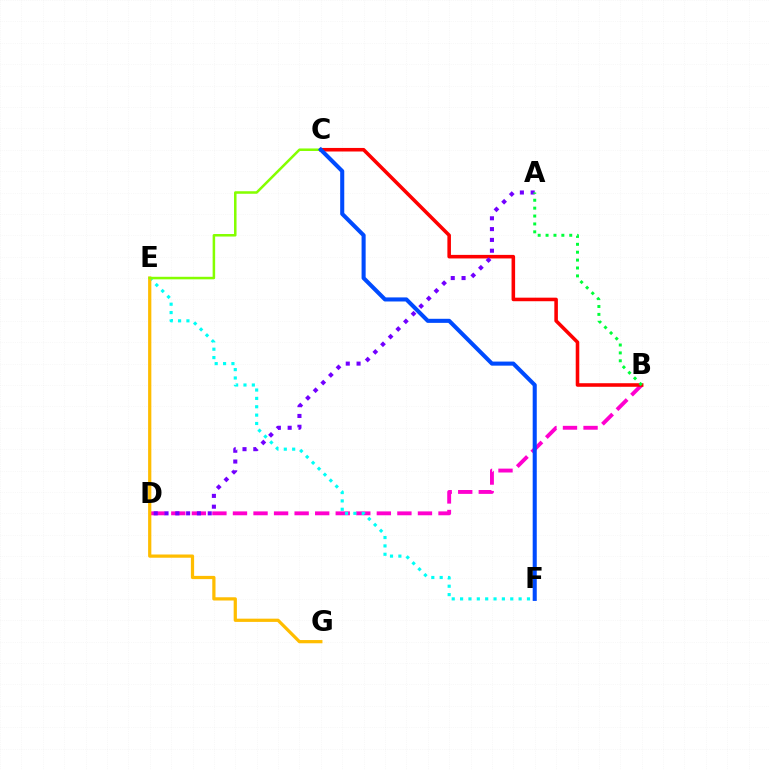{('B', 'D'): [{'color': '#ff00cf', 'line_style': 'dashed', 'thickness': 2.79}], ('E', 'F'): [{'color': '#00fff6', 'line_style': 'dotted', 'thickness': 2.27}], ('B', 'C'): [{'color': '#ff0000', 'line_style': 'solid', 'thickness': 2.56}], ('E', 'G'): [{'color': '#ffbd00', 'line_style': 'solid', 'thickness': 2.33}], ('A', 'D'): [{'color': '#7200ff', 'line_style': 'dotted', 'thickness': 2.93}], ('C', 'E'): [{'color': '#84ff00', 'line_style': 'solid', 'thickness': 1.82}], ('A', 'B'): [{'color': '#00ff39', 'line_style': 'dotted', 'thickness': 2.14}], ('C', 'F'): [{'color': '#004bff', 'line_style': 'solid', 'thickness': 2.93}]}